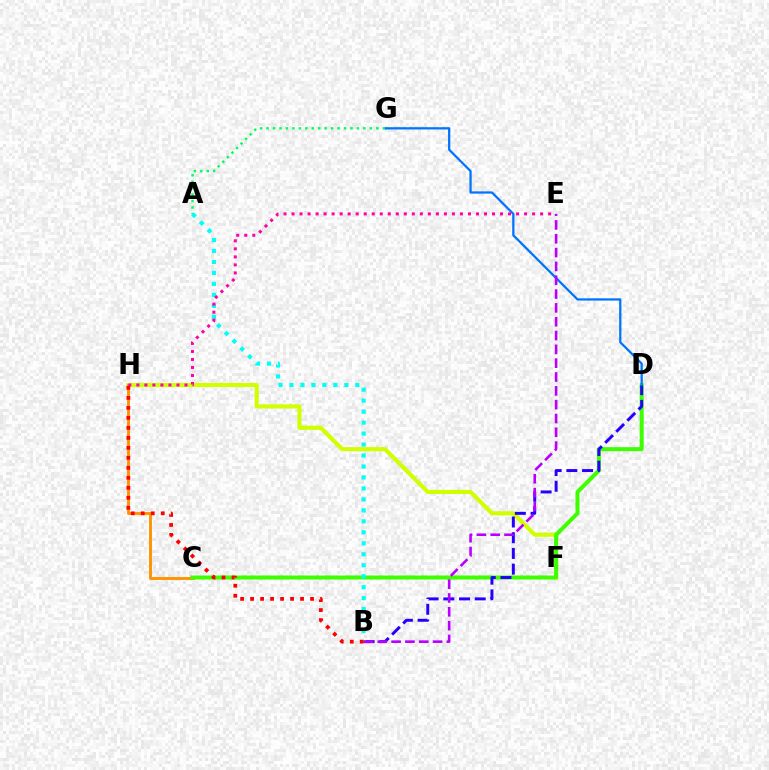{('F', 'H'): [{'color': '#d1ff00', 'line_style': 'solid', 'thickness': 2.96}], ('C', 'H'): [{'color': '#ff9400', 'line_style': 'solid', 'thickness': 2.1}], ('C', 'D'): [{'color': '#3dff00', 'line_style': 'solid', 'thickness': 2.89}], ('B', 'D'): [{'color': '#2500ff', 'line_style': 'dashed', 'thickness': 2.13}], ('D', 'G'): [{'color': '#0074ff', 'line_style': 'solid', 'thickness': 1.62}], ('A', 'B'): [{'color': '#00fff6', 'line_style': 'dotted', 'thickness': 2.98}], ('E', 'H'): [{'color': '#ff00ac', 'line_style': 'dotted', 'thickness': 2.18}], ('B', 'H'): [{'color': '#ff0000', 'line_style': 'dotted', 'thickness': 2.71}], ('B', 'E'): [{'color': '#b900ff', 'line_style': 'dashed', 'thickness': 1.88}], ('A', 'G'): [{'color': '#00ff5c', 'line_style': 'dotted', 'thickness': 1.75}]}